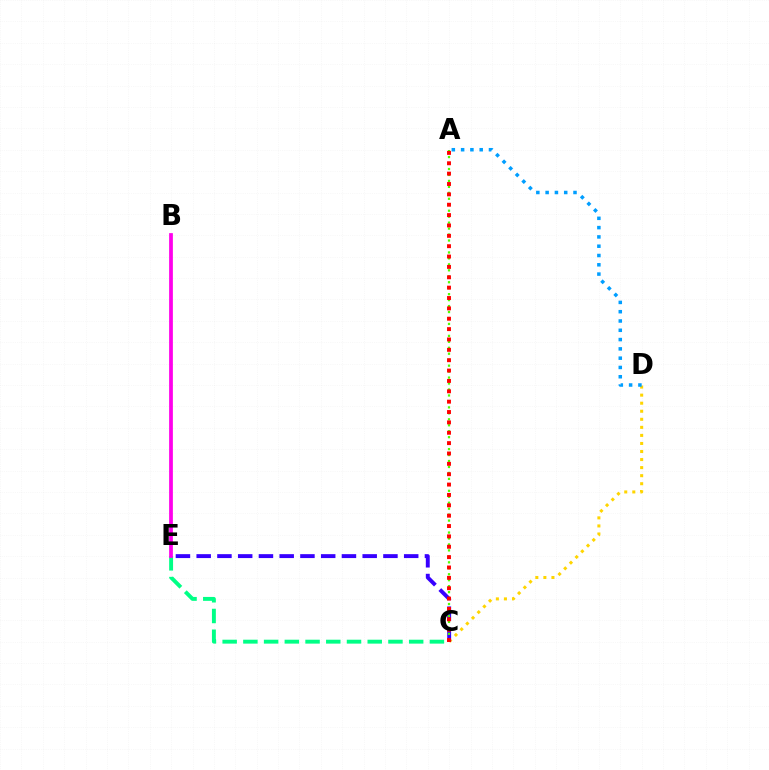{('C', 'D'): [{'color': '#ffd500', 'line_style': 'dotted', 'thickness': 2.19}], ('C', 'E'): [{'color': '#3700ff', 'line_style': 'dashed', 'thickness': 2.82}, {'color': '#00ff86', 'line_style': 'dashed', 'thickness': 2.82}], ('A', 'C'): [{'color': '#4fff00', 'line_style': 'dotted', 'thickness': 1.62}, {'color': '#ff0000', 'line_style': 'dotted', 'thickness': 2.82}], ('A', 'D'): [{'color': '#009eff', 'line_style': 'dotted', 'thickness': 2.53}], ('B', 'E'): [{'color': '#ff00ed', 'line_style': 'solid', 'thickness': 2.7}]}